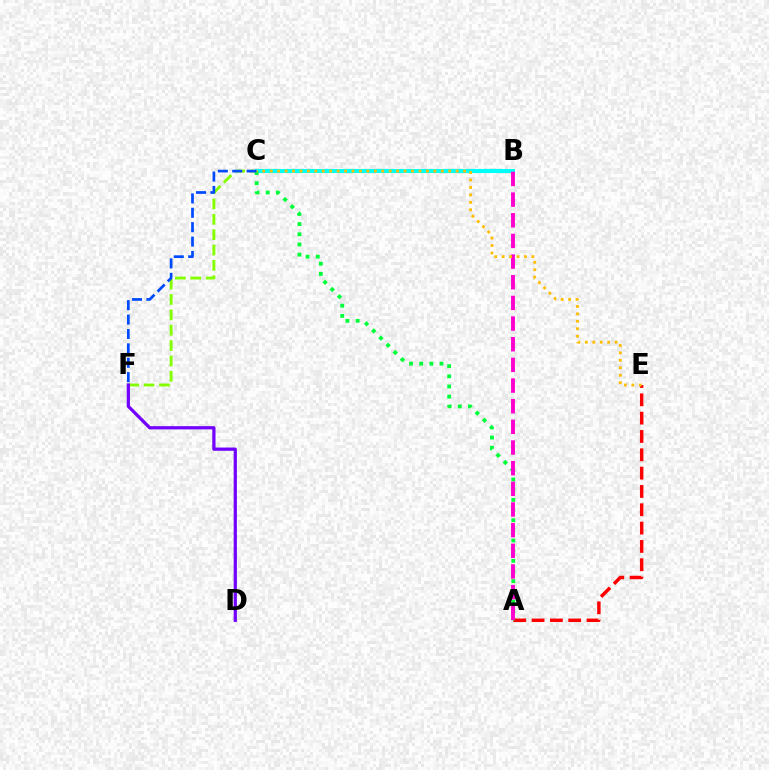{('C', 'F'): [{'color': '#84ff00', 'line_style': 'dashed', 'thickness': 2.09}, {'color': '#004bff', 'line_style': 'dashed', 'thickness': 1.96}], ('D', 'F'): [{'color': '#7200ff', 'line_style': 'solid', 'thickness': 2.33}], ('A', 'E'): [{'color': '#ff0000', 'line_style': 'dashed', 'thickness': 2.49}], ('B', 'C'): [{'color': '#00fff6', 'line_style': 'solid', 'thickness': 2.94}], ('A', 'C'): [{'color': '#00ff39', 'line_style': 'dotted', 'thickness': 2.76}], ('A', 'B'): [{'color': '#ff00cf', 'line_style': 'dashed', 'thickness': 2.81}], ('C', 'E'): [{'color': '#ffbd00', 'line_style': 'dotted', 'thickness': 2.02}]}